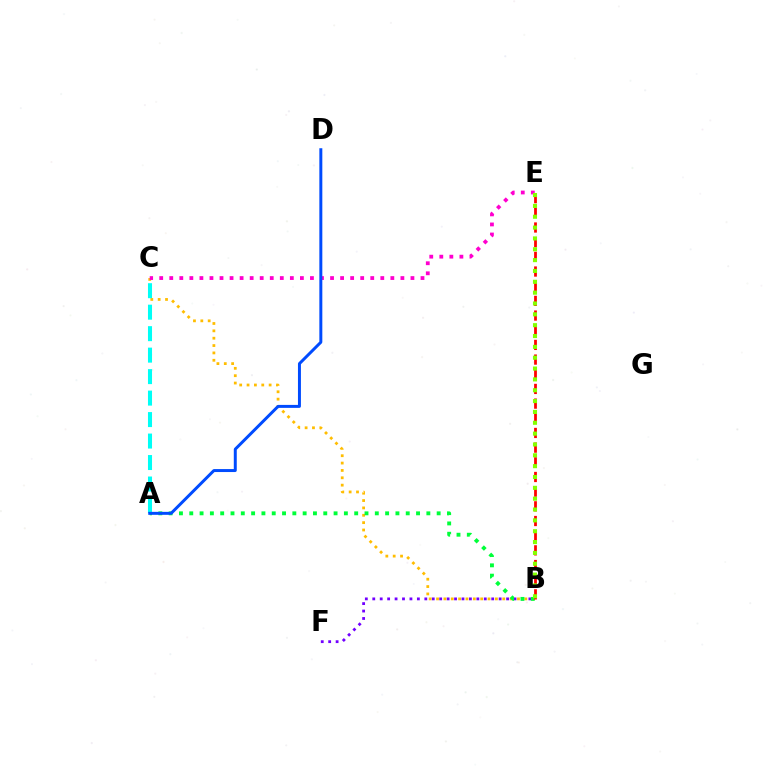{('B', 'F'): [{'color': '#7200ff', 'line_style': 'dotted', 'thickness': 2.02}], ('B', 'C'): [{'color': '#ffbd00', 'line_style': 'dotted', 'thickness': 2.0}], ('A', 'B'): [{'color': '#00ff39', 'line_style': 'dotted', 'thickness': 2.8}], ('C', 'E'): [{'color': '#ff00cf', 'line_style': 'dotted', 'thickness': 2.73}], ('A', 'C'): [{'color': '#00fff6', 'line_style': 'dashed', 'thickness': 2.92}], ('B', 'E'): [{'color': '#ff0000', 'line_style': 'dashed', 'thickness': 1.99}, {'color': '#84ff00', 'line_style': 'dotted', 'thickness': 2.95}], ('A', 'D'): [{'color': '#004bff', 'line_style': 'solid', 'thickness': 2.14}]}